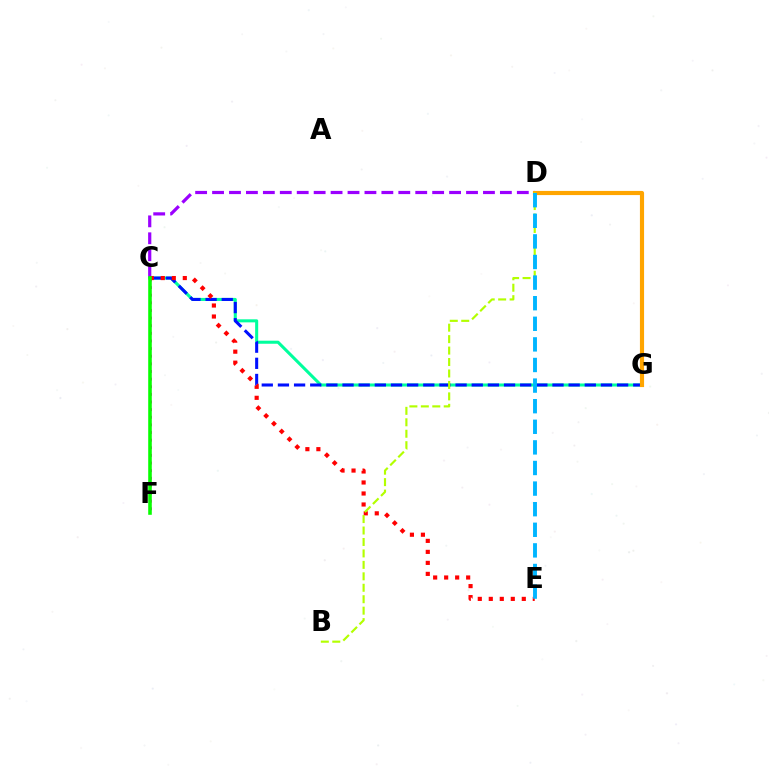{('C', 'D'): [{'color': '#9b00ff', 'line_style': 'dashed', 'thickness': 2.3}], ('C', 'G'): [{'color': '#00ff9d', 'line_style': 'solid', 'thickness': 2.2}, {'color': '#0010ff', 'line_style': 'dashed', 'thickness': 2.19}], ('C', 'F'): [{'color': '#ff00bd', 'line_style': 'dotted', 'thickness': 2.07}, {'color': '#08ff00', 'line_style': 'solid', 'thickness': 2.58}], ('D', 'G'): [{'color': '#ffa500', 'line_style': 'solid', 'thickness': 2.99}], ('C', 'E'): [{'color': '#ff0000', 'line_style': 'dotted', 'thickness': 2.99}], ('B', 'D'): [{'color': '#b3ff00', 'line_style': 'dashed', 'thickness': 1.56}], ('D', 'E'): [{'color': '#00b5ff', 'line_style': 'dashed', 'thickness': 2.8}]}